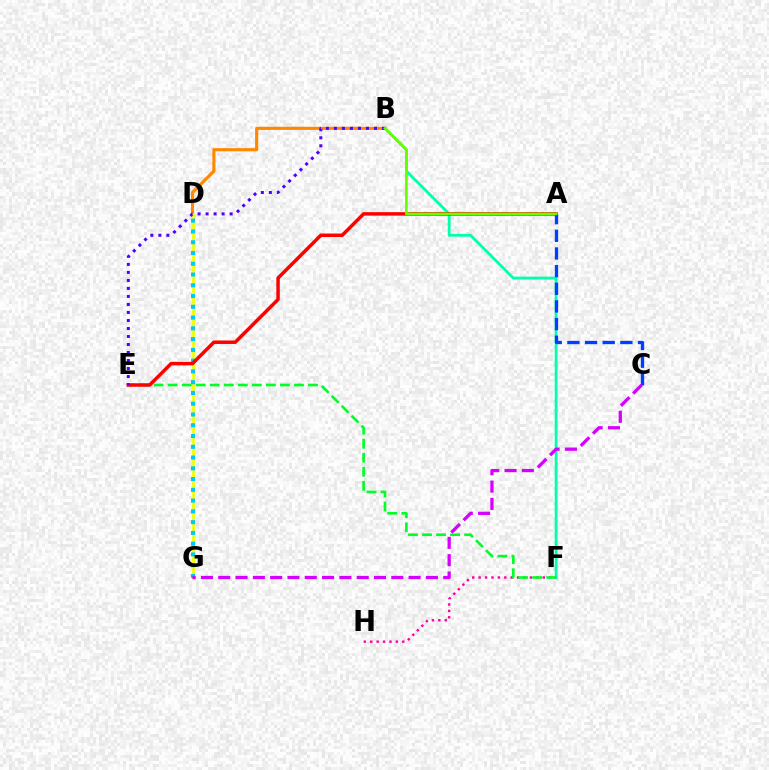{('B', 'F'): [{'color': '#00ffaf', 'line_style': 'solid', 'thickness': 2.03}], ('B', 'D'): [{'color': '#ff8800', 'line_style': 'solid', 'thickness': 2.27}], ('D', 'G'): [{'color': '#eeff00', 'line_style': 'solid', 'thickness': 1.95}, {'color': '#00c7ff', 'line_style': 'dotted', 'thickness': 2.93}], ('F', 'H'): [{'color': '#ff00a0', 'line_style': 'dotted', 'thickness': 1.74}], ('E', 'F'): [{'color': '#00ff27', 'line_style': 'dashed', 'thickness': 1.91}], ('A', 'E'): [{'color': '#ff0000', 'line_style': 'solid', 'thickness': 2.51}], ('A', 'C'): [{'color': '#003fff', 'line_style': 'dashed', 'thickness': 2.4}], ('B', 'E'): [{'color': '#4f00ff', 'line_style': 'dotted', 'thickness': 2.18}], ('C', 'G'): [{'color': '#d600ff', 'line_style': 'dashed', 'thickness': 2.35}], ('A', 'B'): [{'color': '#66ff00', 'line_style': 'solid', 'thickness': 1.91}]}